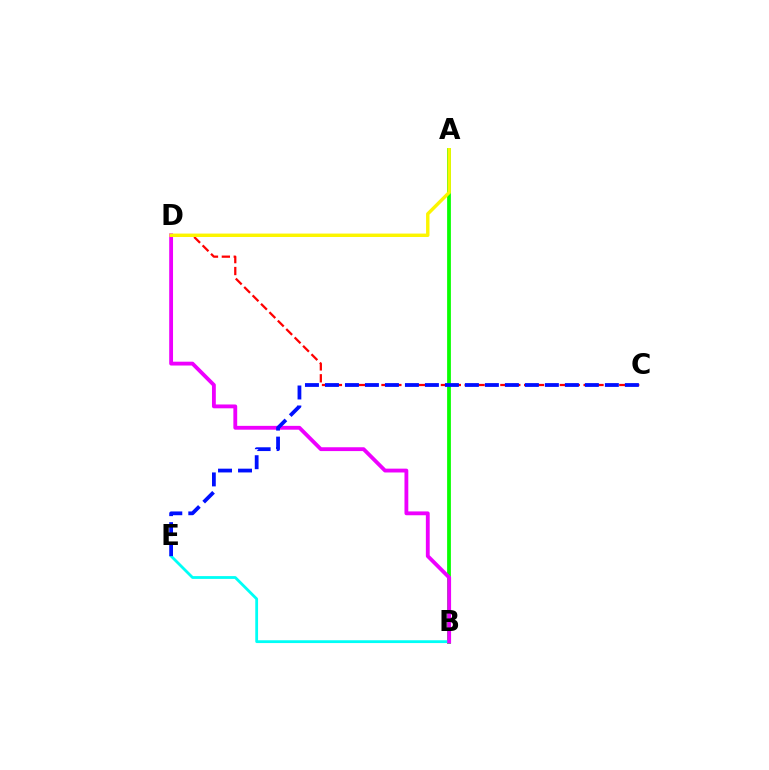{('C', 'D'): [{'color': '#ff0000', 'line_style': 'dashed', 'thickness': 1.62}], ('A', 'B'): [{'color': '#08ff00', 'line_style': 'solid', 'thickness': 2.71}], ('B', 'E'): [{'color': '#00fff6', 'line_style': 'solid', 'thickness': 2.01}], ('B', 'D'): [{'color': '#ee00ff', 'line_style': 'solid', 'thickness': 2.76}], ('A', 'D'): [{'color': '#fcf500', 'line_style': 'solid', 'thickness': 2.46}], ('C', 'E'): [{'color': '#0010ff', 'line_style': 'dashed', 'thickness': 2.72}]}